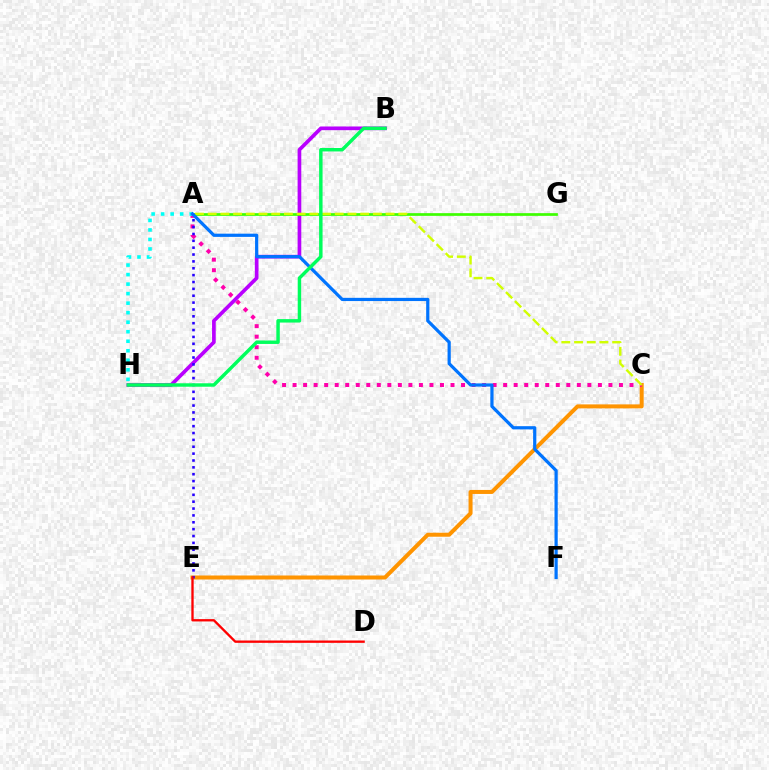{('C', 'E'): [{'color': '#ff9400', 'line_style': 'solid', 'thickness': 2.89}], ('A', 'C'): [{'color': '#ff00ac', 'line_style': 'dotted', 'thickness': 2.86}, {'color': '#d1ff00', 'line_style': 'dashed', 'thickness': 1.73}], ('B', 'H'): [{'color': '#b900ff', 'line_style': 'solid', 'thickness': 2.65}, {'color': '#00ff5c', 'line_style': 'solid', 'thickness': 2.48}], ('A', 'H'): [{'color': '#00fff6', 'line_style': 'dotted', 'thickness': 2.59}], ('A', 'G'): [{'color': '#3dff00', 'line_style': 'solid', 'thickness': 1.95}], ('A', 'F'): [{'color': '#0074ff', 'line_style': 'solid', 'thickness': 2.31}], ('A', 'E'): [{'color': '#2500ff', 'line_style': 'dotted', 'thickness': 1.87}], ('D', 'E'): [{'color': '#ff0000', 'line_style': 'solid', 'thickness': 1.68}]}